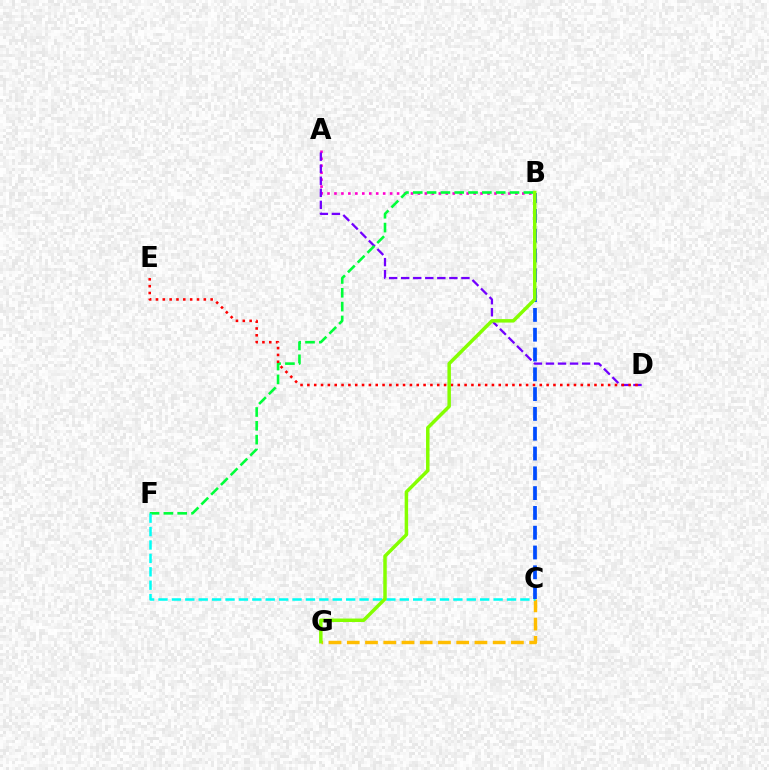{('A', 'B'): [{'color': '#ff00cf', 'line_style': 'dotted', 'thickness': 1.89}], ('A', 'D'): [{'color': '#7200ff', 'line_style': 'dashed', 'thickness': 1.64}], ('C', 'G'): [{'color': '#ffbd00', 'line_style': 'dashed', 'thickness': 2.48}], ('B', 'F'): [{'color': '#00ff39', 'line_style': 'dashed', 'thickness': 1.88}], ('D', 'E'): [{'color': '#ff0000', 'line_style': 'dotted', 'thickness': 1.86}], ('C', 'F'): [{'color': '#00fff6', 'line_style': 'dashed', 'thickness': 1.82}], ('B', 'C'): [{'color': '#004bff', 'line_style': 'dashed', 'thickness': 2.69}], ('B', 'G'): [{'color': '#84ff00', 'line_style': 'solid', 'thickness': 2.51}]}